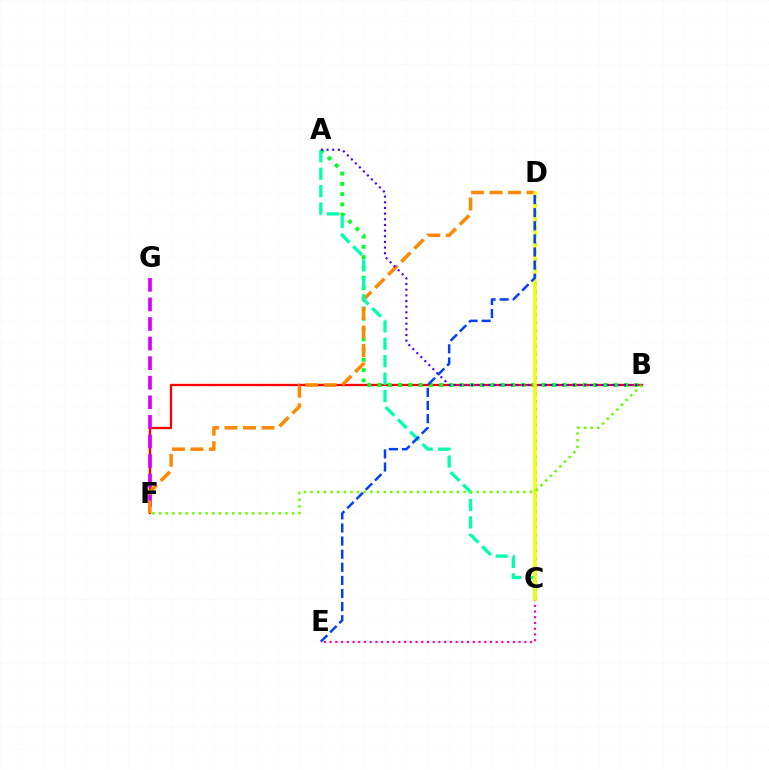{('B', 'F'): [{'color': '#ff0000', 'line_style': 'solid', 'thickness': 1.67}, {'color': '#66ff00', 'line_style': 'dotted', 'thickness': 1.81}], ('A', 'B'): [{'color': '#00ff27', 'line_style': 'dotted', 'thickness': 2.79}, {'color': '#4f00ff', 'line_style': 'dotted', 'thickness': 1.54}], ('C', 'E'): [{'color': '#ff00a0', 'line_style': 'dotted', 'thickness': 1.56}], ('F', 'G'): [{'color': '#d600ff', 'line_style': 'dashed', 'thickness': 2.66}], ('D', 'F'): [{'color': '#ff8800', 'line_style': 'dashed', 'thickness': 2.51}], ('A', 'C'): [{'color': '#00ffaf', 'line_style': 'dashed', 'thickness': 2.37}], ('C', 'D'): [{'color': '#00c7ff', 'line_style': 'dotted', 'thickness': 2.14}, {'color': '#eeff00', 'line_style': 'solid', 'thickness': 2.54}], ('D', 'E'): [{'color': '#003fff', 'line_style': 'dashed', 'thickness': 1.78}]}